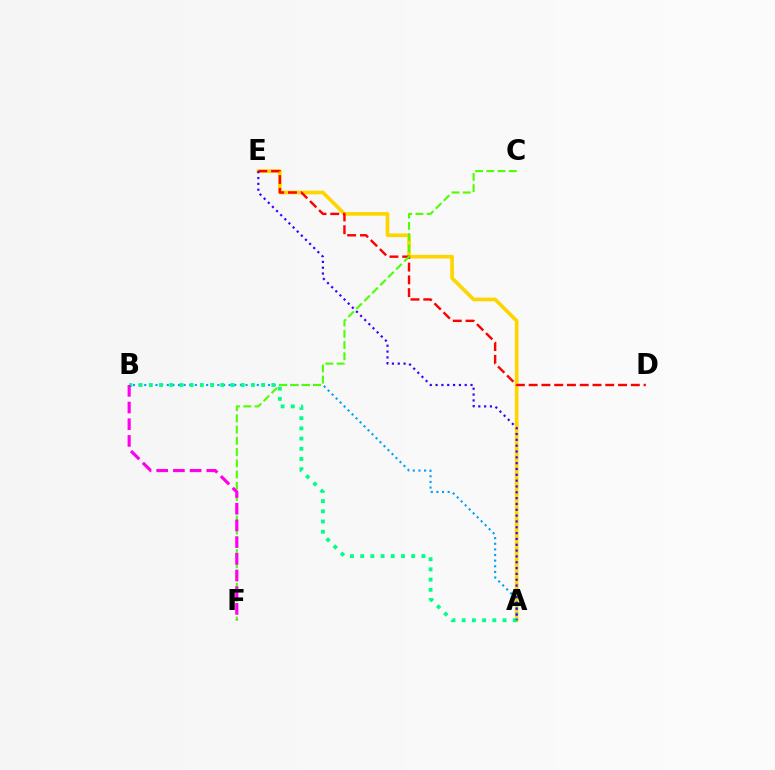{('A', 'E'): [{'color': '#ffd500', 'line_style': 'solid', 'thickness': 2.64}, {'color': '#3700ff', 'line_style': 'dotted', 'thickness': 1.58}], ('A', 'B'): [{'color': '#009eff', 'line_style': 'dotted', 'thickness': 1.53}, {'color': '#00ff86', 'line_style': 'dotted', 'thickness': 2.77}], ('D', 'E'): [{'color': '#ff0000', 'line_style': 'dashed', 'thickness': 1.73}], ('C', 'F'): [{'color': '#4fff00', 'line_style': 'dashed', 'thickness': 1.53}], ('B', 'F'): [{'color': '#ff00ed', 'line_style': 'dashed', 'thickness': 2.27}]}